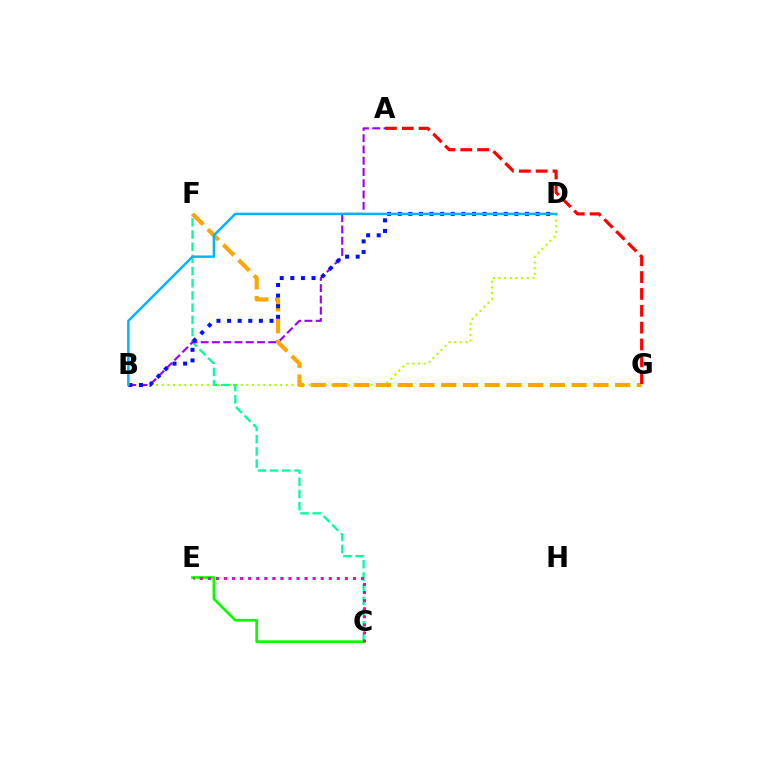{('B', 'D'): [{'color': '#b3ff00', 'line_style': 'dotted', 'thickness': 1.53}, {'color': '#0010ff', 'line_style': 'dotted', 'thickness': 2.88}, {'color': '#00b5ff', 'line_style': 'solid', 'thickness': 1.75}], ('C', 'F'): [{'color': '#00ff9d', 'line_style': 'dashed', 'thickness': 1.66}], ('C', 'E'): [{'color': '#08ff00', 'line_style': 'solid', 'thickness': 1.94}, {'color': '#ff00bd', 'line_style': 'dotted', 'thickness': 2.19}], ('A', 'B'): [{'color': '#9b00ff', 'line_style': 'dashed', 'thickness': 1.53}], ('F', 'G'): [{'color': '#ffa500', 'line_style': 'dashed', 'thickness': 2.95}], ('A', 'G'): [{'color': '#ff0000', 'line_style': 'dashed', 'thickness': 2.29}]}